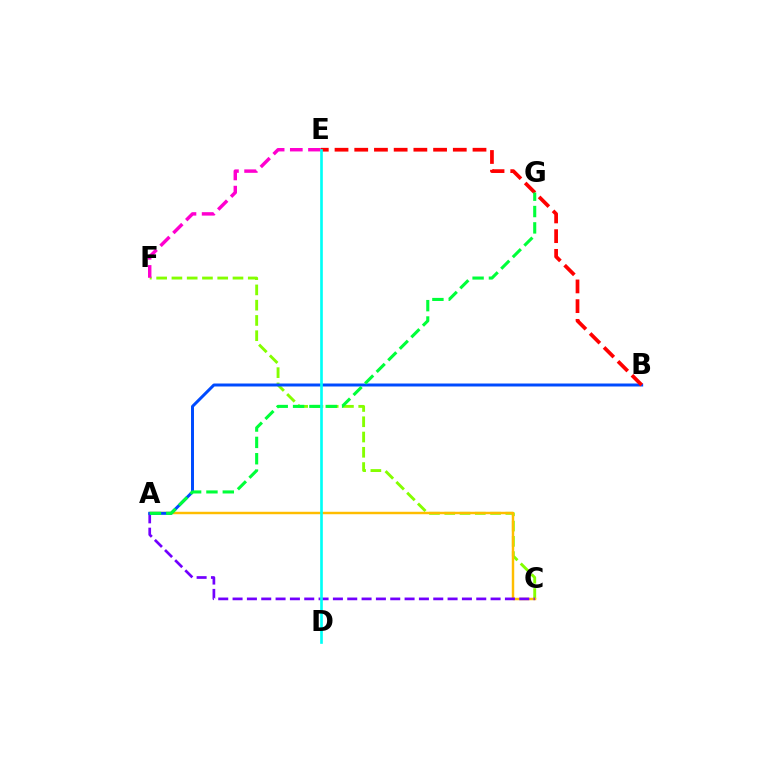{('C', 'F'): [{'color': '#84ff00', 'line_style': 'dashed', 'thickness': 2.07}], ('A', 'C'): [{'color': '#ffbd00', 'line_style': 'solid', 'thickness': 1.77}, {'color': '#7200ff', 'line_style': 'dashed', 'thickness': 1.95}], ('A', 'B'): [{'color': '#004bff', 'line_style': 'solid', 'thickness': 2.15}], ('E', 'F'): [{'color': '#ff00cf', 'line_style': 'dashed', 'thickness': 2.47}], ('B', 'E'): [{'color': '#ff0000', 'line_style': 'dashed', 'thickness': 2.68}], ('A', 'G'): [{'color': '#00ff39', 'line_style': 'dashed', 'thickness': 2.22}], ('D', 'E'): [{'color': '#00fff6', 'line_style': 'solid', 'thickness': 1.91}]}